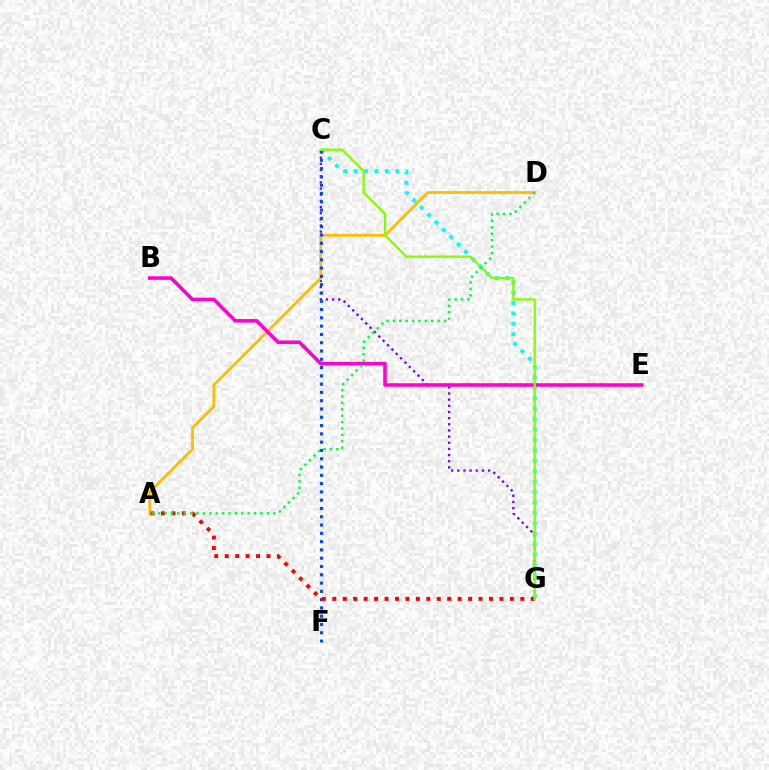{('C', 'G'): [{'color': '#7200ff', 'line_style': 'dotted', 'thickness': 1.67}, {'color': '#00fff6', 'line_style': 'dotted', 'thickness': 2.83}, {'color': '#84ff00', 'line_style': 'solid', 'thickness': 1.68}], ('A', 'D'): [{'color': '#ffbd00', 'line_style': 'solid', 'thickness': 2.0}, {'color': '#00ff39', 'line_style': 'dotted', 'thickness': 1.74}], ('C', 'F'): [{'color': '#004bff', 'line_style': 'dotted', 'thickness': 2.25}], ('B', 'E'): [{'color': '#ff00cf', 'line_style': 'solid', 'thickness': 2.56}], ('A', 'G'): [{'color': '#ff0000', 'line_style': 'dotted', 'thickness': 2.84}]}